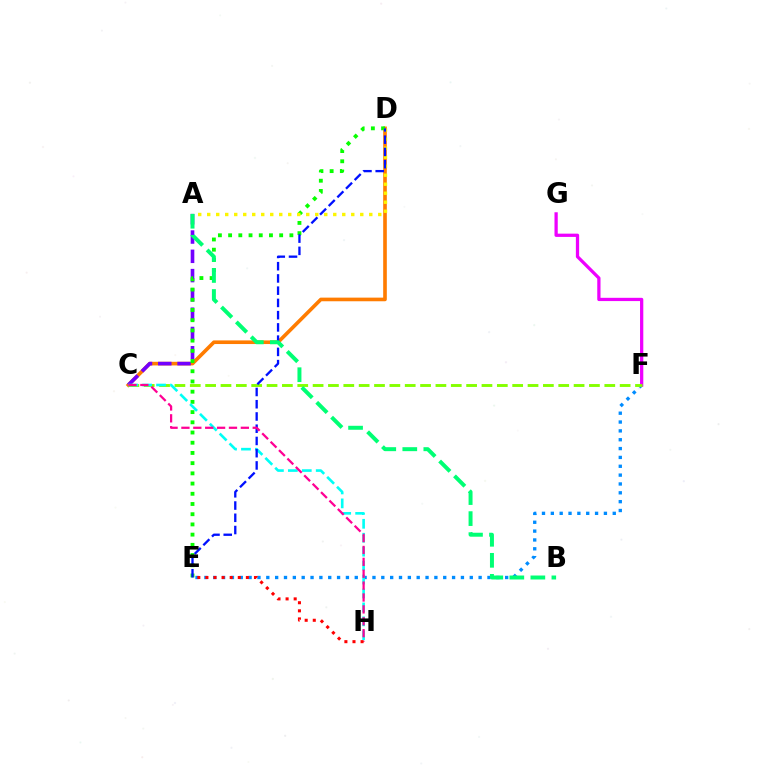{('E', 'F'): [{'color': '#008cff', 'line_style': 'dotted', 'thickness': 2.4}], ('C', 'D'): [{'color': '#ff7c00', 'line_style': 'solid', 'thickness': 2.62}], ('A', 'C'): [{'color': '#7200ff', 'line_style': 'dashed', 'thickness': 2.62}], ('F', 'G'): [{'color': '#ee00ff', 'line_style': 'solid', 'thickness': 2.35}], ('D', 'E'): [{'color': '#08ff00', 'line_style': 'dotted', 'thickness': 2.77}, {'color': '#0010ff', 'line_style': 'dashed', 'thickness': 1.66}], ('A', 'D'): [{'color': '#fcf500', 'line_style': 'dotted', 'thickness': 2.45}], ('C', 'F'): [{'color': '#84ff00', 'line_style': 'dashed', 'thickness': 2.09}], ('C', 'H'): [{'color': '#00fff6', 'line_style': 'dashed', 'thickness': 1.89}, {'color': '#ff0094', 'line_style': 'dashed', 'thickness': 1.61}], ('A', 'B'): [{'color': '#00ff74', 'line_style': 'dashed', 'thickness': 2.86}], ('E', 'H'): [{'color': '#ff0000', 'line_style': 'dotted', 'thickness': 2.2}]}